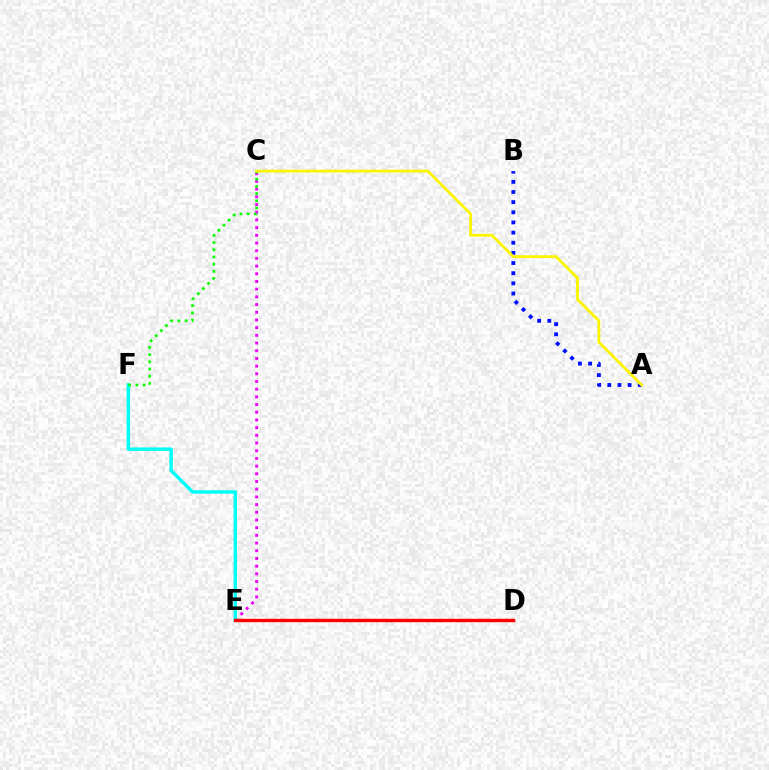{('C', 'E'): [{'color': '#ee00ff', 'line_style': 'dotted', 'thickness': 2.09}], ('A', 'B'): [{'color': '#0010ff', 'line_style': 'dotted', 'thickness': 2.76}], ('E', 'F'): [{'color': '#00fff6', 'line_style': 'solid', 'thickness': 2.49}], ('D', 'E'): [{'color': '#ff0000', 'line_style': 'solid', 'thickness': 2.44}], ('C', 'F'): [{'color': '#08ff00', 'line_style': 'dotted', 'thickness': 1.96}], ('A', 'C'): [{'color': '#fcf500', 'line_style': 'solid', 'thickness': 2.03}]}